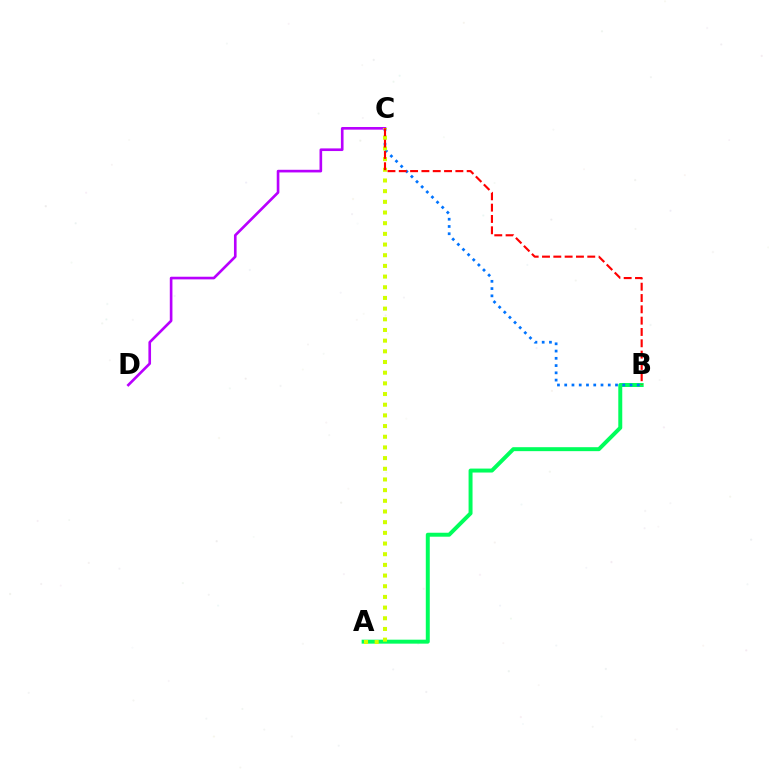{('A', 'B'): [{'color': '#00ff5c', 'line_style': 'solid', 'thickness': 2.85}], ('B', 'C'): [{'color': '#0074ff', 'line_style': 'dotted', 'thickness': 1.97}, {'color': '#ff0000', 'line_style': 'dashed', 'thickness': 1.54}], ('C', 'D'): [{'color': '#b900ff', 'line_style': 'solid', 'thickness': 1.9}], ('A', 'C'): [{'color': '#d1ff00', 'line_style': 'dotted', 'thickness': 2.9}]}